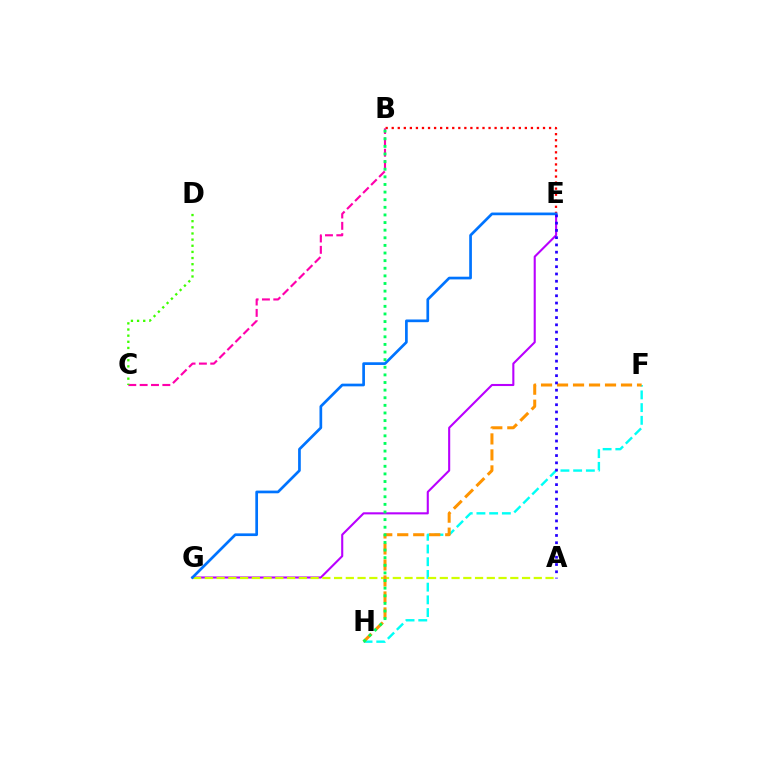{('F', 'H'): [{'color': '#00fff6', 'line_style': 'dashed', 'thickness': 1.73}, {'color': '#ff9400', 'line_style': 'dashed', 'thickness': 2.17}], ('B', 'E'): [{'color': '#ff0000', 'line_style': 'dotted', 'thickness': 1.64}], ('B', 'C'): [{'color': '#ff00ac', 'line_style': 'dashed', 'thickness': 1.54}], ('E', 'G'): [{'color': '#b900ff', 'line_style': 'solid', 'thickness': 1.51}, {'color': '#0074ff', 'line_style': 'solid', 'thickness': 1.95}], ('A', 'G'): [{'color': '#d1ff00', 'line_style': 'dashed', 'thickness': 1.6}], ('A', 'E'): [{'color': '#2500ff', 'line_style': 'dotted', 'thickness': 1.97}], ('B', 'H'): [{'color': '#00ff5c', 'line_style': 'dotted', 'thickness': 2.07}], ('C', 'D'): [{'color': '#3dff00', 'line_style': 'dotted', 'thickness': 1.67}]}